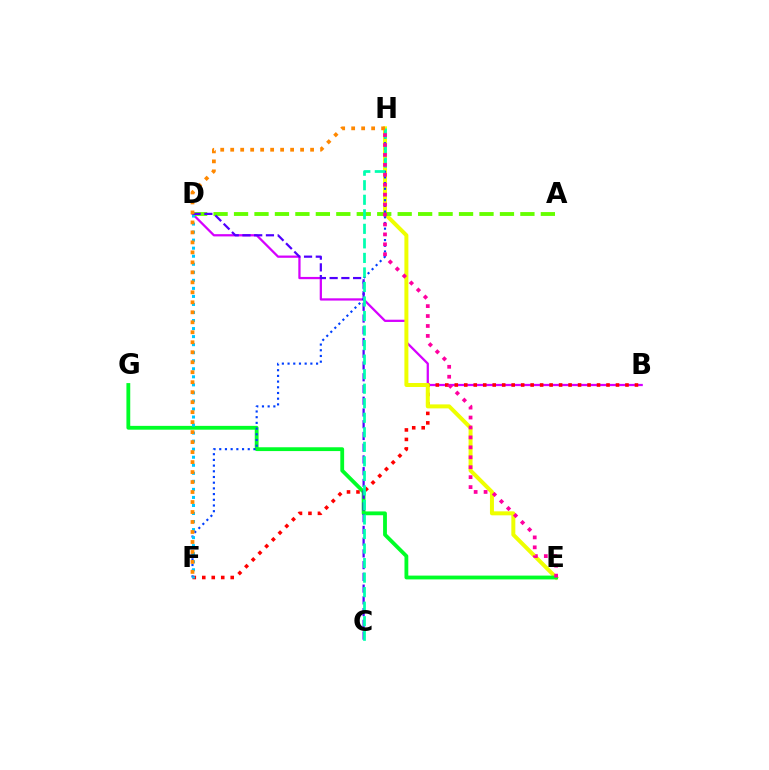{('B', 'D'): [{'color': '#d600ff', 'line_style': 'solid', 'thickness': 1.62}], ('B', 'F'): [{'color': '#ff0000', 'line_style': 'dotted', 'thickness': 2.58}], ('E', 'H'): [{'color': '#eeff00', 'line_style': 'solid', 'thickness': 2.87}, {'color': '#ff00a0', 'line_style': 'dotted', 'thickness': 2.7}], ('E', 'G'): [{'color': '#00ff27', 'line_style': 'solid', 'thickness': 2.75}], ('A', 'D'): [{'color': '#66ff00', 'line_style': 'dashed', 'thickness': 2.78}], ('F', 'H'): [{'color': '#003fff', 'line_style': 'dotted', 'thickness': 1.55}, {'color': '#ff8800', 'line_style': 'dotted', 'thickness': 2.71}], ('D', 'F'): [{'color': '#00c7ff', 'line_style': 'dotted', 'thickness': 2.18}], ('C', 'D'): [{'color': '#4f00ff', 'line_style': 'dashed', 'thickness': 1.6}], ('C', 'H'): [{'color': '#00ffaf', 'line_style': 'dashed', 'thickness': 1.97}]}